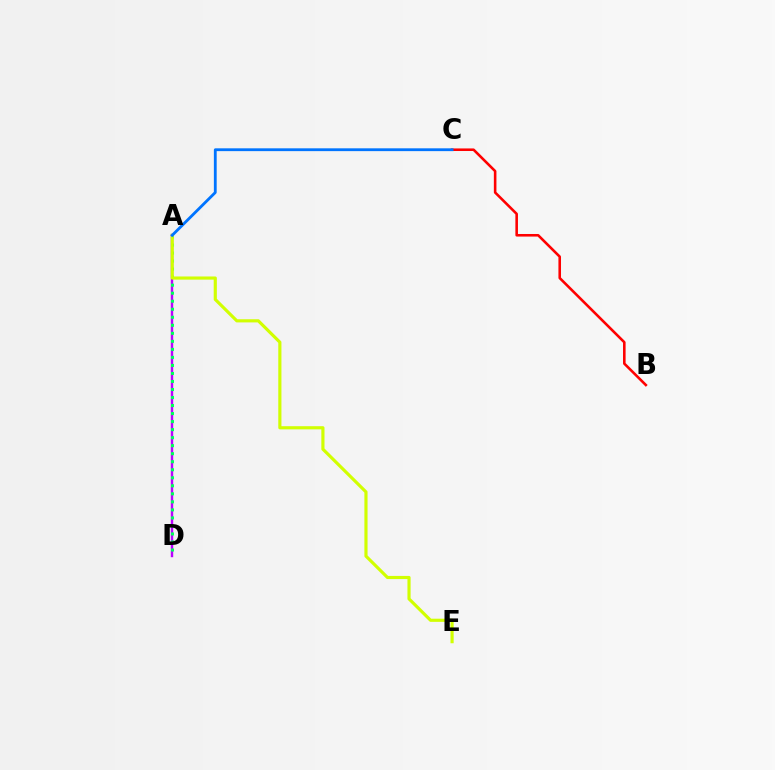{('A', 'D'): [{'color': '#b900ff', 'line_style': 'solid', 'thickness': 1.73}, {'color': '#00ff5c', 'line_style': 'dotted', 'thickness': 2.18}], ('B', 'C'): [{'color': '#ff0000', 'line_style': 'solid', 'thickness': 1.86}], ('A', 'E'): [{'color': '#d1ff00', 'line_style': 'solid', 'thickness': 2.27}], ('A', 'C'): [{'color': '#0074ff', 'line_style': 'solid', 'thickness': 2.03}]}